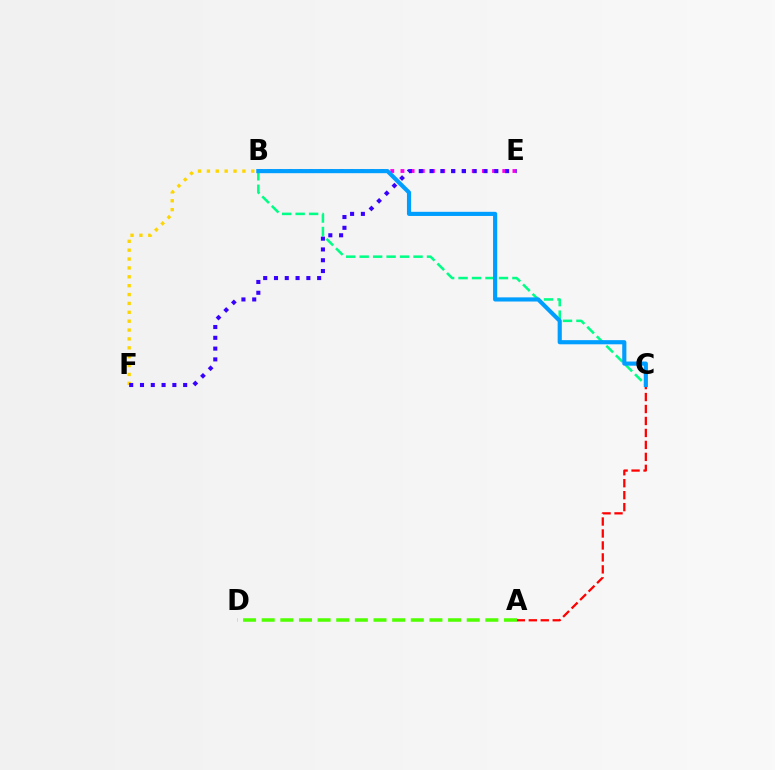{('B', 'C'): [{'color': '#00ff86', 'line_style': 'dashed', 'thickness': 1.83}, {'color': '#009eff', 'line_style': 'solid', 'thickness': 2.99}], ('B', 'F'): [{'color': '#ffd500', 'line_style': 'dotted', 'thickness': 2.41}], ('A', 'C'): [{'color': '#ff0000', 'line_style': 'dashed', 'thickness': 1.63}], ('B', 'E'): [{'color': '#ff00ed', 'line_style': 'dotted', 'thickness': 2.77}], ('E', 'F'): [{'color': '#3700ff', 'line_style': 'dotted', 'thickness': 2.93}], ('A', 'D'): [{'color': '#4fff00', 'line_style': 'dashed', 'thickness': 2.53}]}